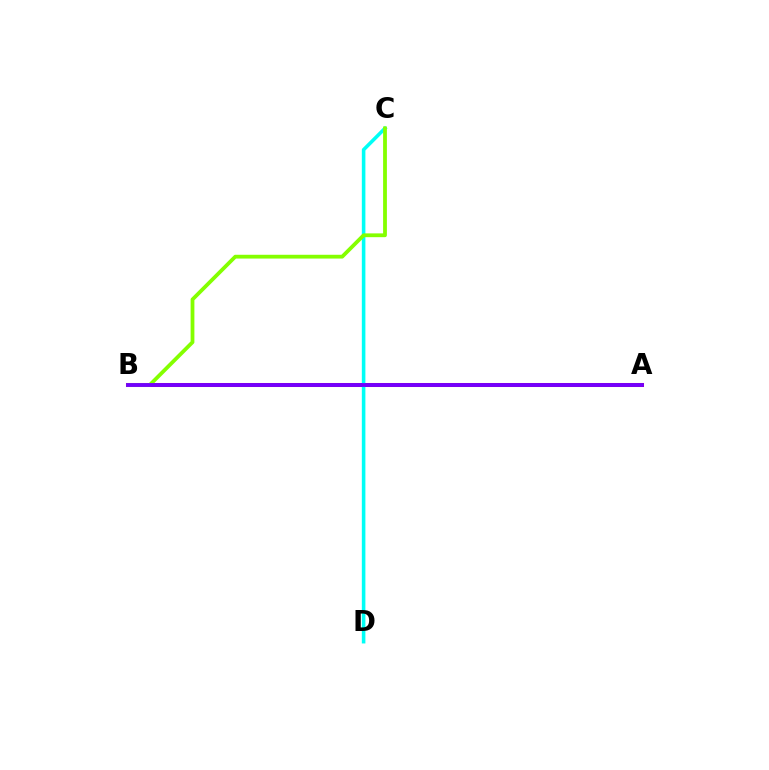{('A', 'B'): [{'color': '#ff0000', 'line_style': 'solid', 'thickness': 2.9}, {'color': '#7200ff', 'line_style': 'solid', 'thickness': 2.78}], ('C', 'D'): [{'color': '#00fff6', 'line_style': 'solid', 'thickness': 2.57}], ('B', 'C'): [{'color': '#84ff00', 'line_style': 'solid', 'thickness': 2.73}]}